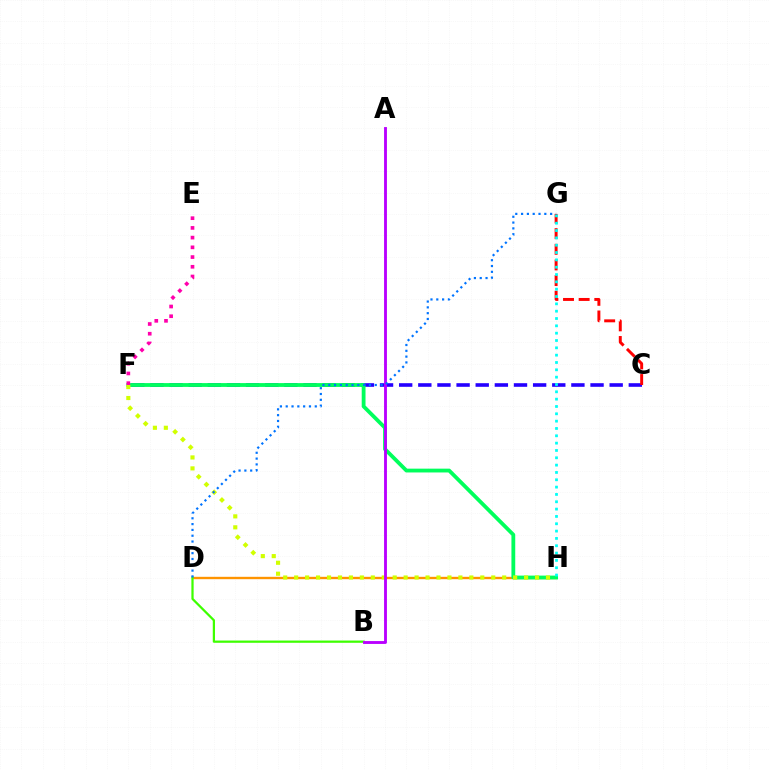{('C', 'F'): [{'color': '#2500ff', 'line_style': 'dashed', 'thickness': 2.6}], ('D', 'H'): [{'color': '#ff9400', 'line_style': 'solid', 'thickness': 1.71}], ('F', 'H'): [{'color': '#00ff5c', 'line_style': 'solid', 'thickness': 2.74}, {'color': '#d1ff00', 'line_style': 'dotted', 'thickness': 2.97}], ('B', 'D'): [{'color': '#3dff00', 'line_style': 'solid', 'thickness': 1.61}], ('E', 'F'): [{'color': '#ff00ac', 'line_style': 'dotted', 'thickness': 2.64}], ('C', 'G'): [{'color': '#ff0000', 'line_style': 'dashed', 'thickness': 2.12}], ('A', 'B'): [{'color': '#b900ff', 'line_style': 'solid', 'thickness': 2.06}], ('D', 'G'): [{'color': '#0074ff', 'line_style': 'dotted', 'thickness': 1.58}], ('G', 'H'): [{'color': '#00fff6', 'line_style': 'dotted', 'thickness': 1.99}]}